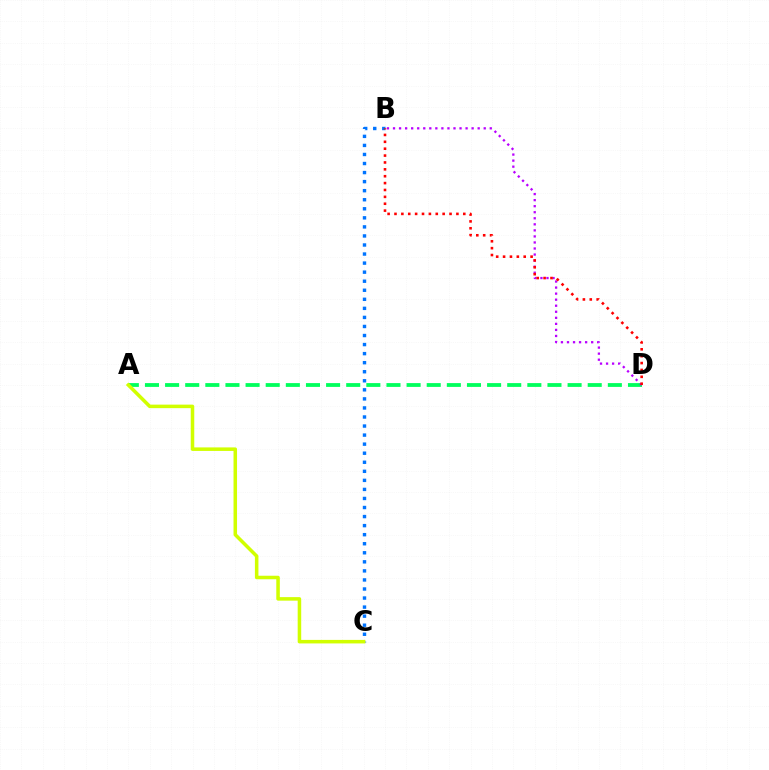{('B', 'C'): [{'color': '#0074ff', 'line_style': 'dotted', 'thickness': 2.46}], ('A', 'D'): [{'color': '#00ff5c', 'line_style': 'dashed', 'thickness': 2.73}], ('B', 'D'): [{'color': '#b900ff', 'line_style': 'dotted', 'thickness': 1.64}, {'color': '#ff0000', 'line_style': 'dotted', 'thickness': 1.87}], ('A', 'C'): [{'color': '#d1ff00', 'line_style': 'solid', 'thickness': 2.54}]}